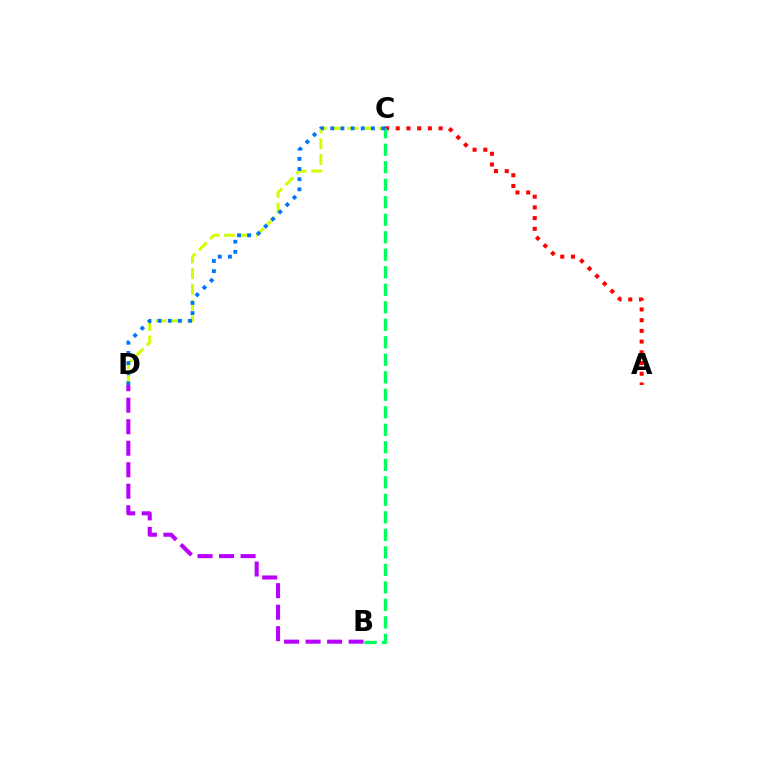{('C', 'D'): [{'color': '#d1ff00', 'line_style': 'dashed', 'thickness': 2.14}, {'color': '#0074ff', 'line_style': 'dotted', 'thickness': 2.76}], ('A', 'C'): [{'color': '#ff0000', 'line_style': 'dotted', 'thickness': 2.91}], ('B', 'C'): [{'color': '#00ff5c', 'line_style': 'dashed', 'thickness': 2.38}], ('B', 'D'): [{'color': '#b900ff', 'line_style': 'dashed', 'thickness': 2.92}]}